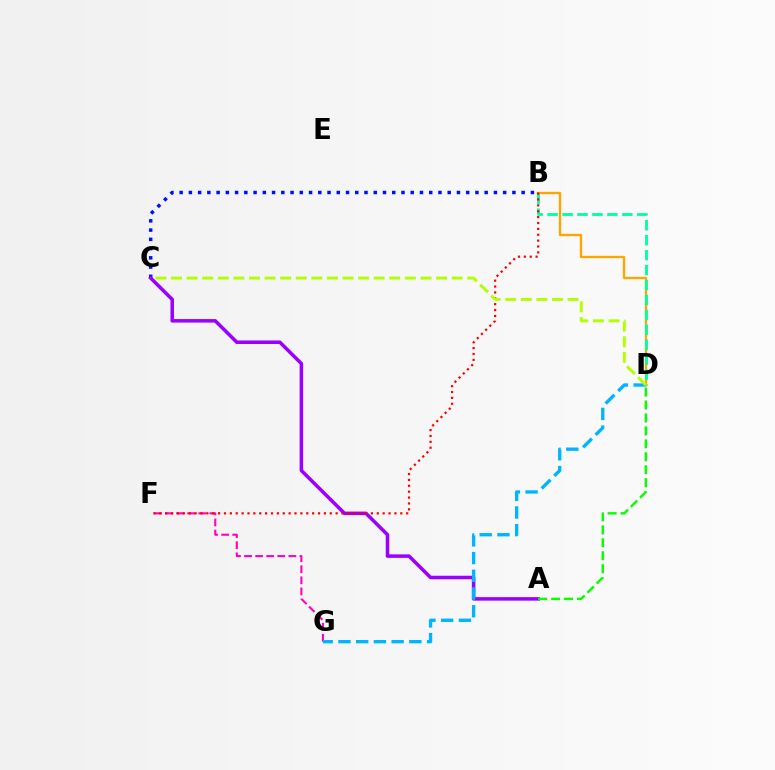{('B', 'C'): [{'color': '#0010ff', 'line_style': 'dotted', 'thickness': 2.51}], ('F', 'G'): [{'color': '#ff00bd', 'line_style': 'dashed', 'thickness': 1.5}], ('B', 'D'): [{'color': '#ffa500', 'line_style': 'solid', 'thickness': 1.69}, {'color': '#00ff9d', 'line_style': 'dashed', 'thickness': 2.03}], ('A', 'C'): [{'color': '#9b00ff', 'line_style': 'solid', 'thickness': 2.54}], ('A', 'D'): [{'color': '#08ff00', 'line_style': 'dashed', 'thickness': 1.76}], ('D', 'G'): [{'color': '#00b5ff', 'line_style': 'dashed', 'thickness': 2.41}], ('B', 'F'): [{'color': '#ff0000', 'line_style': 'dotted', 'thickness': 1.6}], ('C', 'D'): [{'color': '#b3ff00', 'line_style': 'dashed', 'thickness': 2.12}]}